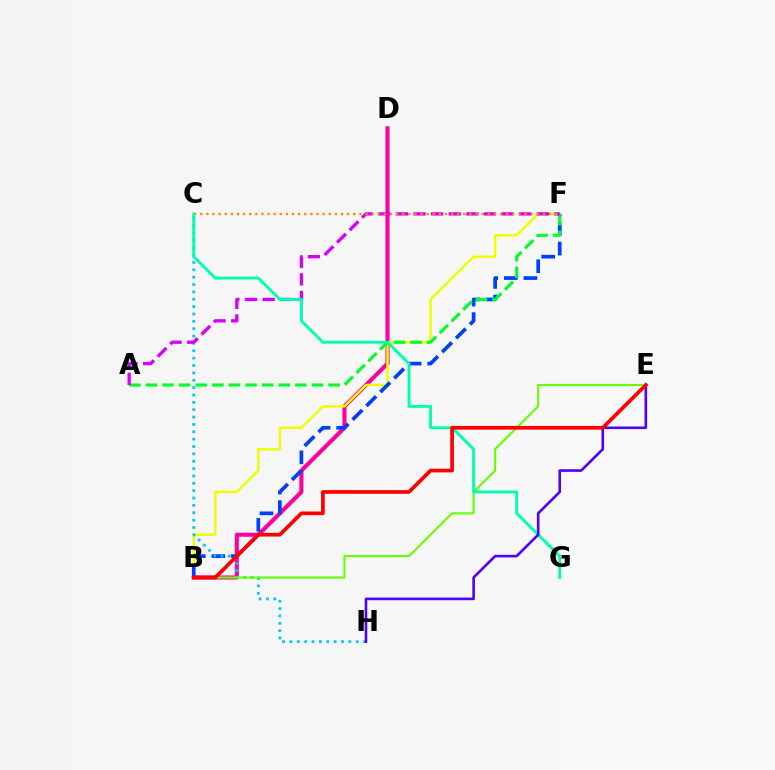{('B', 'D'): [{'color': '#ff00a0', 'line_style': 'solid', 'thickness': 2.95}], ('B', 'F'): [{'color': '#eeff00', 'line_style': 'solid', 'thickness': 1.78}, {'color': '#003fff', 'line_style': 'dashed', 'thickness': 2.66}], ('A', 'F'): [{'color': '#00ff27', 'line_style': 'dashed', 'thickness': 2.26}, {'color': '#d600ff', 'line_style': 'dashed', 'thickness': 2.39}], ('C', 'H'): [{'color': '#00c7ff', 'line_style': 'dotted', 'thickness': 2.0}], ('C', 'F'): [{'color': '#ff8800', 'line_style': 'dotted', 'thickness': 1.66}], ('B', 'E'): [{'color': '#66ff00', 'line_style': 'solid', 'thickness': 1.53}, {'color': '#ff0000', 'line_style': 'solid', 'thickness': 2.66}], ('C', 'G'): [{'color': '#00ffaf', 'line_style': 'solid', 'thickness': 2.09}], ('E', 'H'): [{'color': '#4f00ff', 'line_style': 'solid', 'thickness': 1.88}]}